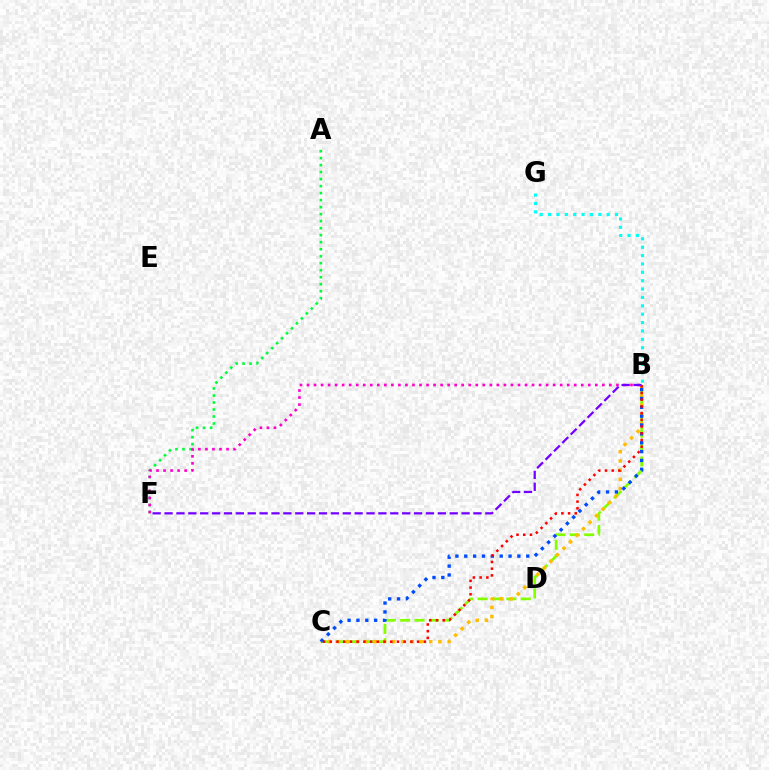{('B', 'C'): [{'color': '#84ff00', 'line_style': 'dashed', 'thickness': 1.95}, {'color': '#ffbd00', 'line_style': 'dotted', 'thickness': 2.51}, {'color': '#004bff', 'line_style': 'dotted', 'thickness': 2.41}, {'color': '#ff0000', 'line_style': 'dotted', 'thickness': 1.82}], ('A', 'F'): [{'color': '#00ff39', 'line_style': 'dotted', 'thickness': 1.9}], ('B', 'G'): [{'color': '#00fff6', 'line_style': 'dotted', 'thickness': 2.28}], ('B', 'F'): [{'color': '#ff00cf', 'line_style': 'dotted', 'thickness': 1.91}, {'color': '#7200ff', 'line_style': 'dashed', 'thickness': 1.61}]}